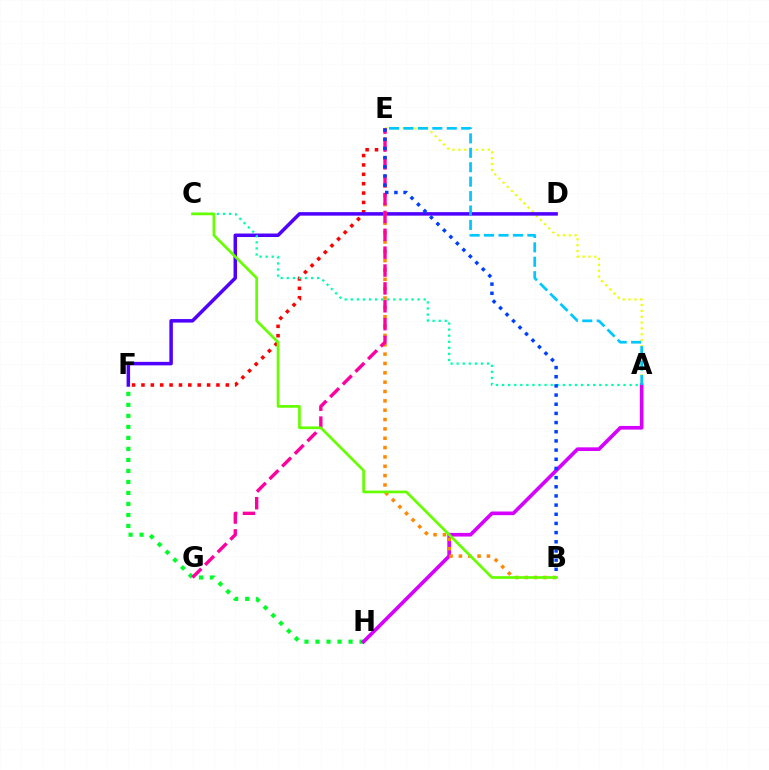{('A', 'E'): [{'color': '#eeff00', 'line_style': 'dotted', 'thickness': 1.59}, {'color': '#00c7ff', 'line_style': 'dashed', 'thickness': 1.96}], ('E', 'F'): [{'color': '#ff0000', 'line_style': 'dotted', 'thickness': 2.55}], ('D', 'F'): [{'color': '#4f00ff', 'line_style': 'solid', 'thickness': 2.52}], ('F', 'H'): [{'color': '#00ff27', 'line_style': 'dotted', 'thickness': 2.99}], ('A', 'C'): [{'color': '#00ffaf', 'line_style': 'dotted', 'thickness': 1.65}], ('A', 'H'): [{'color': '#d600ff', 'line_style': 'solid', 'thickness': 2.63}], ('B', 'E'): [{'color': '#ff8800', 'line_style': 'dotted', 'thickness': 2.54}, {'color': '#003fff', 'line_style': 'dotted', 'thickness': 2.49}], ('E', 'G'): [{'color': '#ff00a0', 'line_style': 'dashed', 'thickness': 2.43}], ('B', 'C'): [{'color': '#66ff00', 'line_style': 'solid', 'thickness': 1.95}]}